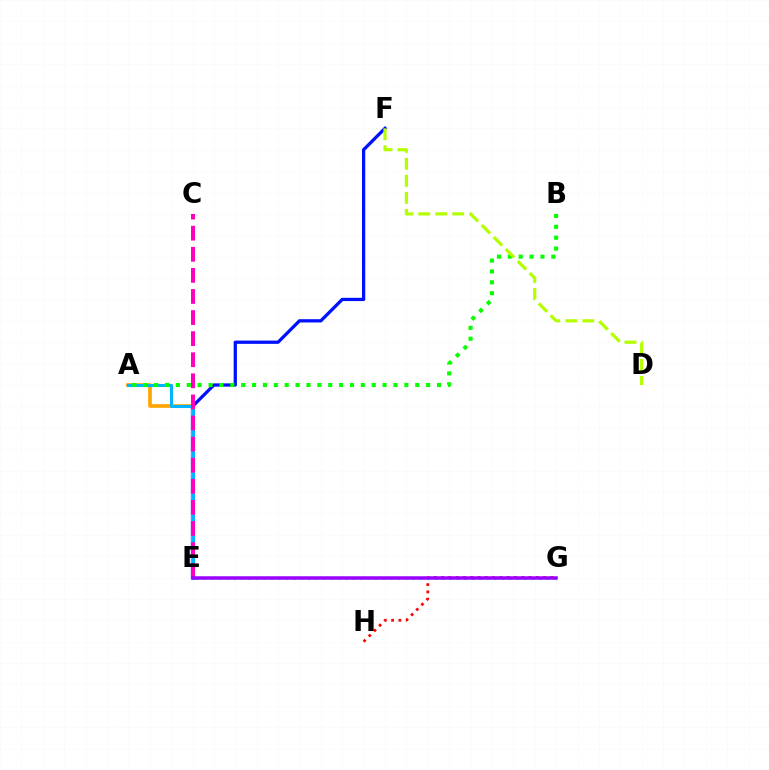{('E', 'F'): [{'color': '#0010ff', 'line_style': 'solid', 'thickness': 2.35}], ('A', 'E'): [{'color': '#ffa500', 'line_style': 'solid', 'thickness': 2.65}, {'color': '#00b5ff', 'line_style': 'solid', 'thickness': 2.21}], ('C', 'E'): [{'color': '#ff00bd', 'line_style': 'dashed', 'thickness': 2.87}], ('A', 'B'): [{'color': '#08ff00', 'line_style': 'dotted', 'thickness': 2.96}], ('D', 'F'): [{'color': '#b3ff00', 'line_style': 'dashed', 'thickness': 2.31}], ('G', 'H'): [{'color': '#ff0000', 'line_style': 'dotted', 'thickness': 1.98}], ('E', 'G'): [{'color': '#00ff9d', 'line_style': 'dotted', 'thickness': 2.02}, {'color': '#9b00ff', 'line_style': 'solid', 'thickness': 2.52}]}